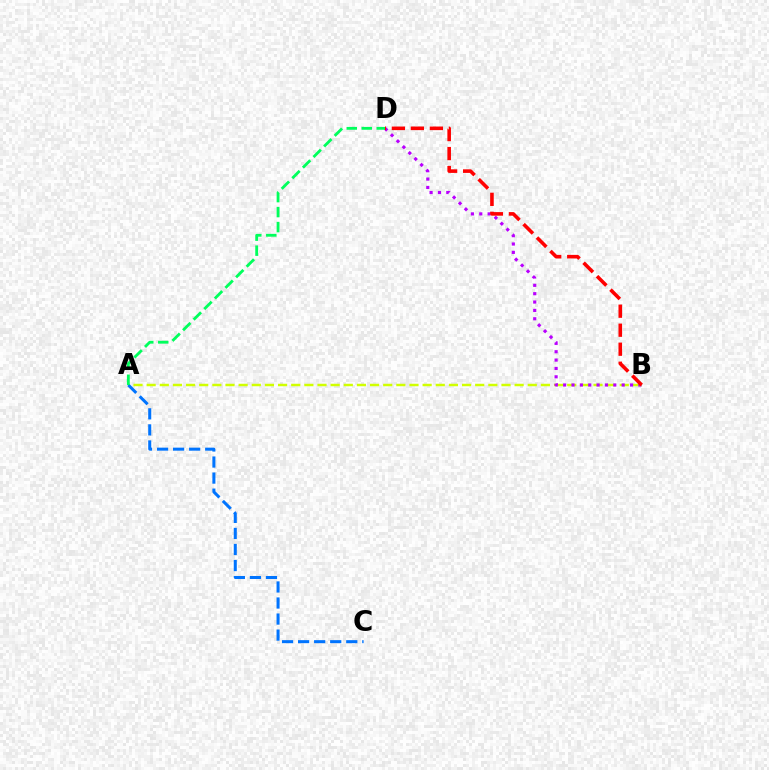{('A', 'B'): [{'color': '#d1ff00', 'line_style': 'dashed', 'thickness': 1.79}], ('B', 'D'): [{'color': '#b900ff', 'line_style': 'dotted', 'thickness': 2.27}, {'color': '#ff0000', 'line_style': 'dashed', 'thickness': 2.58}], ('A', 'C'): [{'color': '#0074ff', 'line_style': 'dashed', 'thickness': 2.18}], ('A', 'D'): [{'color': '#00ff5c', 'line_style': 'dashed', 'thickness': 2.04}]}